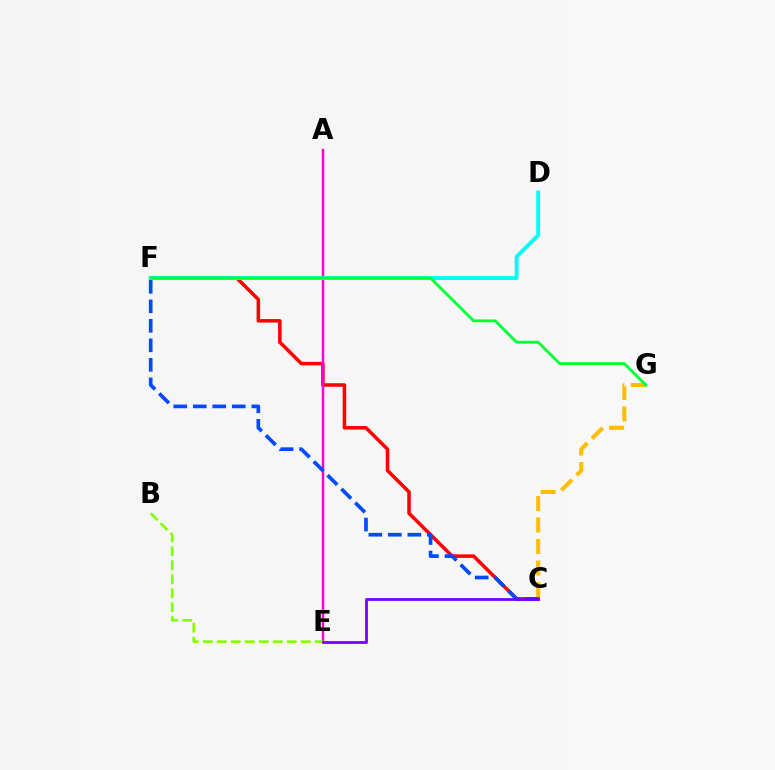{('C', 'F'): [{'color': '#ff0000', 'line_style': 'solid', 'thickness': 2.54}, {'color': '#004bff', 'line_style': 'dashed', 'thickness': 2.65}], ('C', 'G'): [{'color': '#ffbd00', 'line_style': 'dashed', 'thickness': 2.92}], ('A', 'E'): [{'color': '#ff00cf', 'line_style': 'solid', 'thickness': 1.78}], ('D', 'F'): [{'color': '#00fff6', 'line_style': 'solid', 'thickness': 2.8}], ('B', 'E'): [{'color': '#84ff00', 'line_style': 'dashed', 'thickness': 1.9}], ('F', 'G'): [{'color': '#00ff39', 'line_style': 'solid', 'thickness': 2.04}], ('C', 'E'): [{'color': '#7200ff', 'line_style': 'solid', 'thickness': 1.98}]}